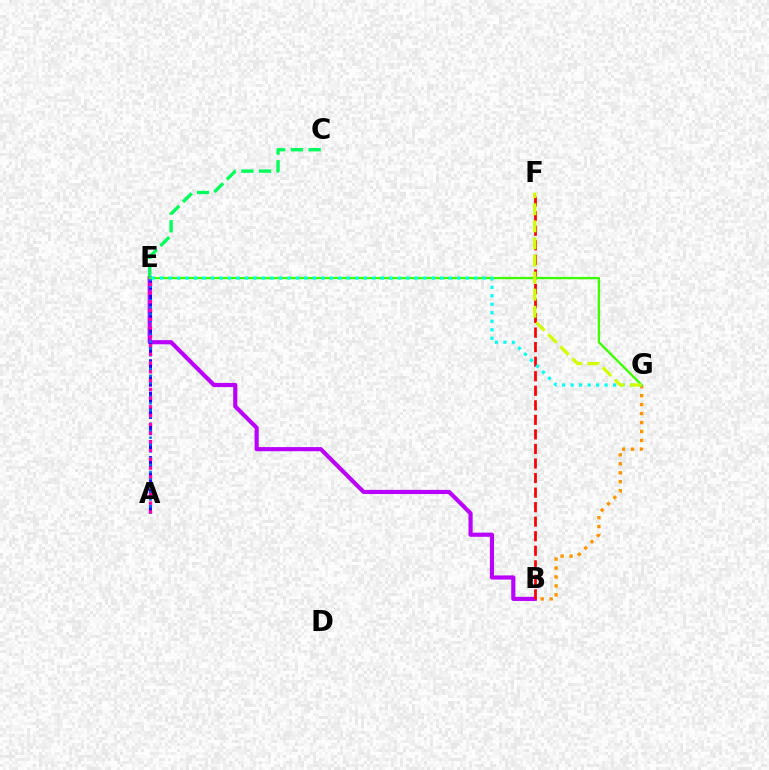{('B', 'E'): [{'color': '#b900ff', 'line_style': 'solid', 'thickness': 2.99}], ('C', 'E'): [{'color': '#00ff5c', 'line_style': 'dashed', 'thickness': 2.41}], ('B', 'F'): [{'color': '#ff0000', 'line_style': 'dashed', 'thickness': 1.98}], ('B', 'G'): [{'color': '#ff9400', 'line_style': 'dotted', 'thickness': 2.43}], ('A', 'E'): [{'color': '#2500ff', 'line_style': 'dashed', 'thickness': 2.19}, {'color': '#0074ff', 'line_style': 'dotted', 'thickness': 1.87}, {'color': '#ff00ac', 'line_style': 'dotted', 'thickness': 2.38}], ('E', 'G'): [{'color': '#3dff00', 'line_style': 'solid', 'thickness': 1.67}, {'color': '#00fff6', 'line_style': 'dotted', 'thickness': 2.31}], ('F', 'G'): [{'color': '#d1ff00', 'line_style': 'dashed', 'thickness': 2.32}]}